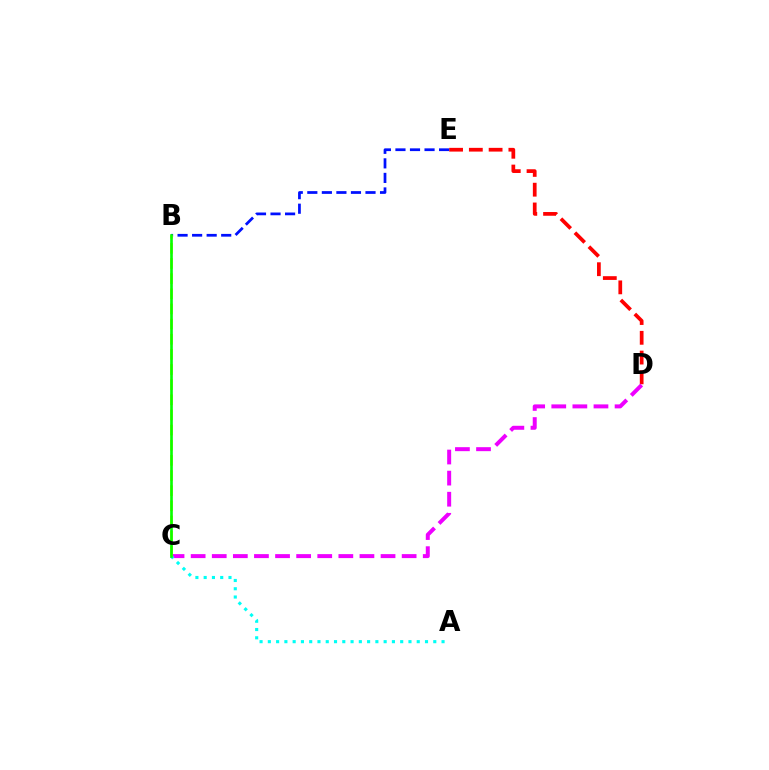{('D', 'E'): [{'color': '#ff0000', 'line_style': 'dashed', 'thickness': 2.69}], ('C', 'D'): [{'color': '#ee00ff', 'line_style': 'dashed', 'thickness': 2.87}], ('A', 'C'): [{'color': '#00fff6', 'line_style': 'dotted', 'thickness': 2.25}], ('B', 'E'): [{'color': '#0010ff', 'line_style': 'dashed', 'thickness': 1.98}], ('B', 'C'): [{'color': '#fcf500', 'line_style': 'dashed', 'thickness': 2.06}, {'color': '#08ff00', 'line_style': 'solid', 'thickness': 1.9}]}